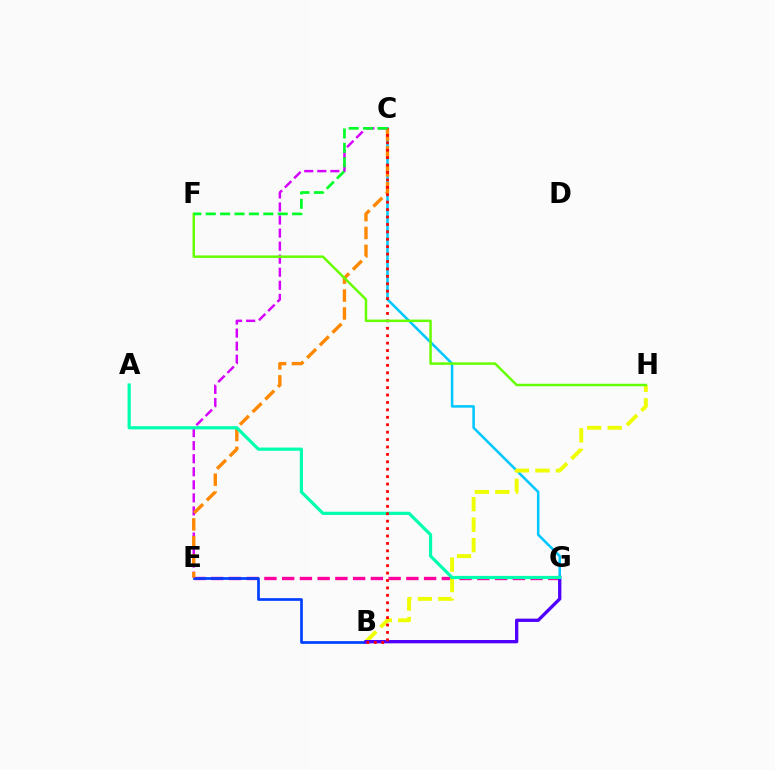{('E', 'G'): [{'color': '#ff00a0', 'line_style': 'dashed', 'thickness': 2.41}], ('C', 'G'): [{'color': '#00c7ff', 'line_style': 'solid', 'thickness': 1.83}], ('B', 'E'): [{'color': '#003fff', 'line_style': 'solid', 'thickness': 1.94}], ('C', 'E'): [{'color': '#d600ff', 'line_style': 'dashed', 'thickness': 1.77}, {'color': '#ff8800', 'line_style': 'dashed', 'thickness': 2.43}], ('B', 'H'): [{'color': '#eeff00', 'line_style': 'dashed', 'thickness': 2.78}], ('B', 'G'): [{'color': '#4f00ff', 'line_style': 'solid', 'thickness': 2.38}], ('A', 'G'): [{'color': '#00ffaf', 'line_style': 'solid', 'thickness': 2.3}], ('B', 'C'): [{'color': '#ff0000', 'line_style': 'dotted', 'thickness': 2.02}], ('F', 'H'): [{'color': '#66ff00', 'line_style': 'solid', 'thickness': 1.79}], ('C', 'F'): [{'color': '#00ff27', 'line_style': 'dashed', 'thickness': 1.96}]}